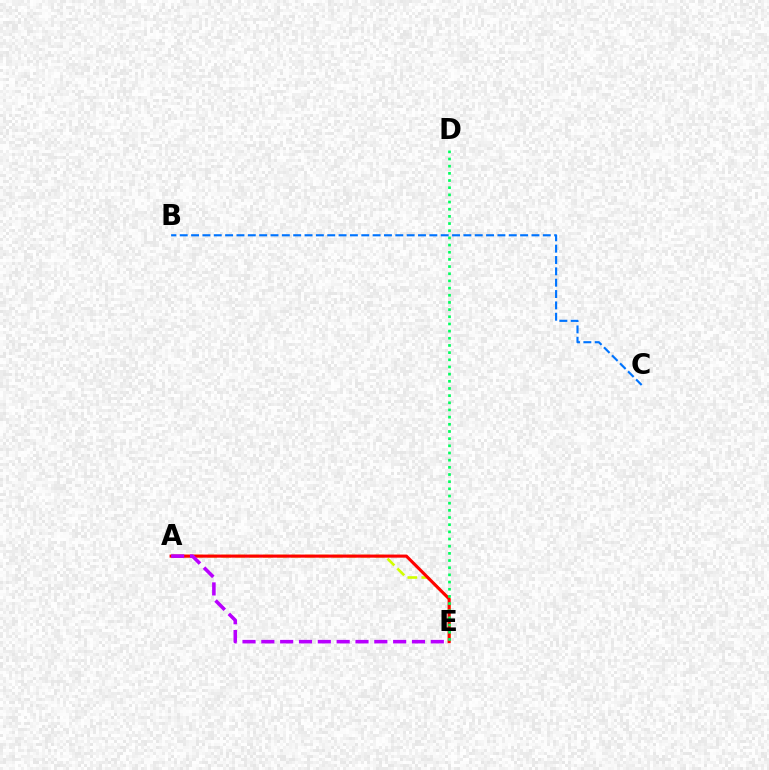{('A', 'E'): [{'color': '#d1ff00', 'line_style': 'dashed', 'thickness': 1.89}, {'color': '#ff0000', 'line_style': 'solid', 'thickness': 2.23}, {'color': '#b900ff', 'line_style': 'dashed', 'thickness': 2.56}], ('D', 'E'): [{'color': '#00ff5c', 'line_style': 'dotted', 'thickness': 1.95}], ('B', 'C'): [{'color': '#0074ff', 'line_style': 'dashed', 'thickness': 1.54}]}